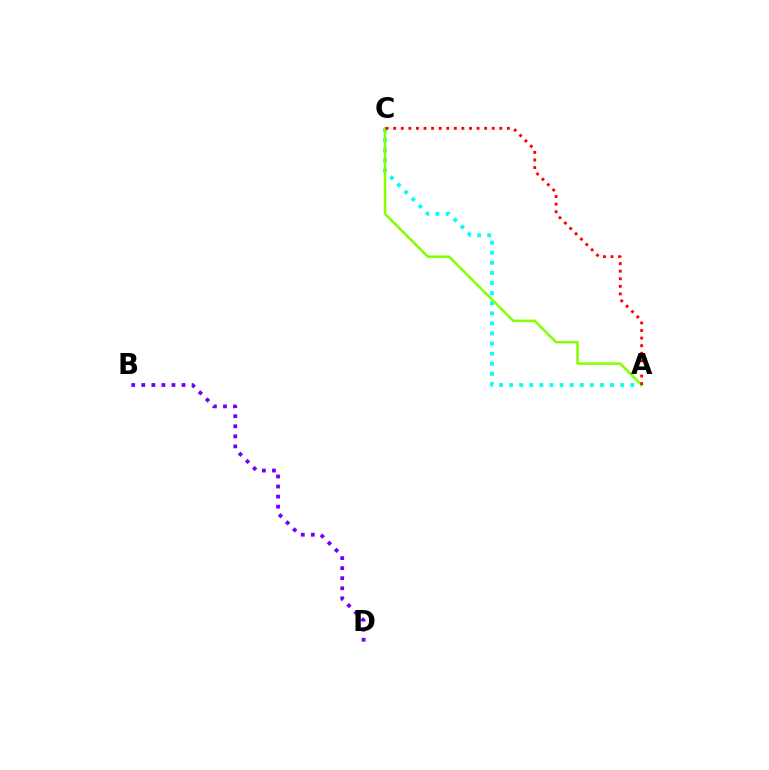{('A', 'C'): [{'color': '#00fff6', 'line_style': 'dotted', 'thickness': 2.74}, {'color': '#84ff00', 'line_style': 'solid', 'thickness': 1.81}, {'color': '#ff0000', 'line_style': 'dotted', 'thickness': 2.06}], ('B', 'D'): [{'color': '#7200ff', 'line_style': 'dotted', 'thickness': 2.73}]}